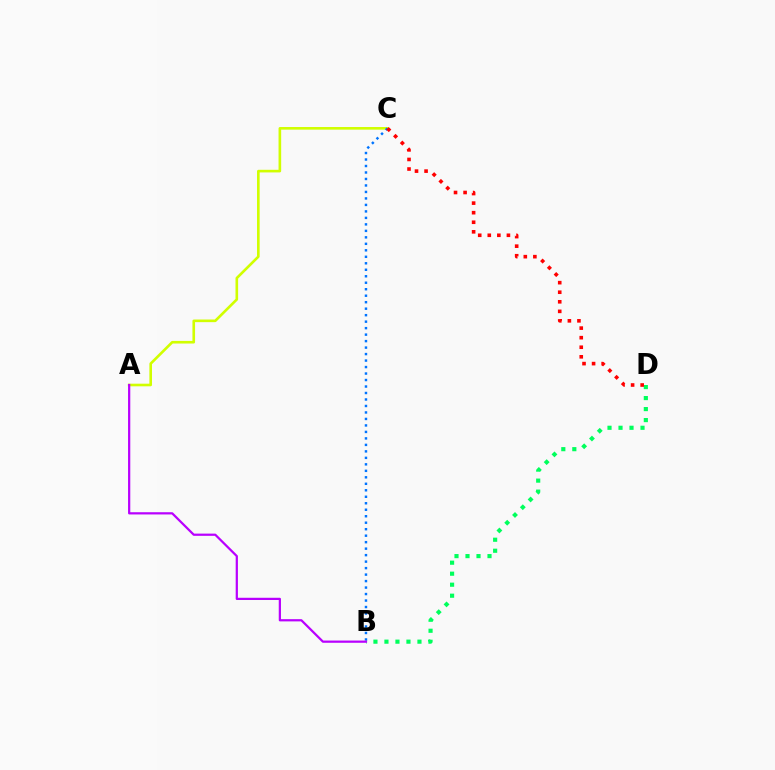{('B', 'D'): [{'color': '#00ff5c', 'line_style': 'dotted', 'thickness': 2.99}], ('A', 'C'): [{'color': '#d1ff00', 'line_style': 'solid', 'thickness': 1.89}], ('B', 'C'): [{'color': '#0074ff', 'line_style': 'dotted', 'thickness': 1.76}], ('C', 'D'): [{'color': '#ff0000', 'line_style': 'dotted', 'thickness': 2.6}], ('A', 'B'): [{'color': '#b900ff', 'line_style': 'solid', 'thickness': 1.6}]}